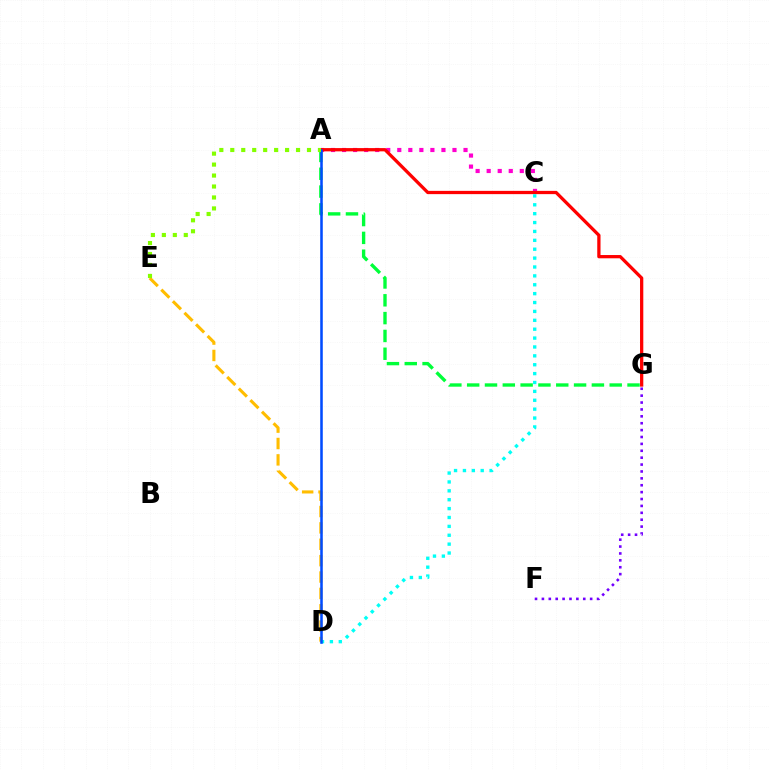{('A', 'C'): [{'color': '#ff00cf', 'line_style': 'dotted', 'thickness': 3.0}], ('D', 'E'): [{'color': '#ffbd00', 'line_style': 'dashed', 'thickness': 2.22}], ('A', 'G'): [{'color': '#00ff39', 'line_style': 'dashed', 'thickness': 2.42}, {'color': '#ff0000', 'line_style': 'solid', 'thickness': 2.35}], ('F', 'G'): [{'color': '#7200ff', 'line_style': 'dotted', 'thickness': 1.87}], ('C', 'D'): [{'color': '#00fff6', 'line_style': 'dotted', 'thickness': 2.41}], ('A', 'D'): [{'color': '#004bff', 'line_style': 'solid', 'thickness': 1.84}], ('A', 'E'): [{'color': '#84ff00', 'line_style': 'dotted', 'thickness': 2.98}]}